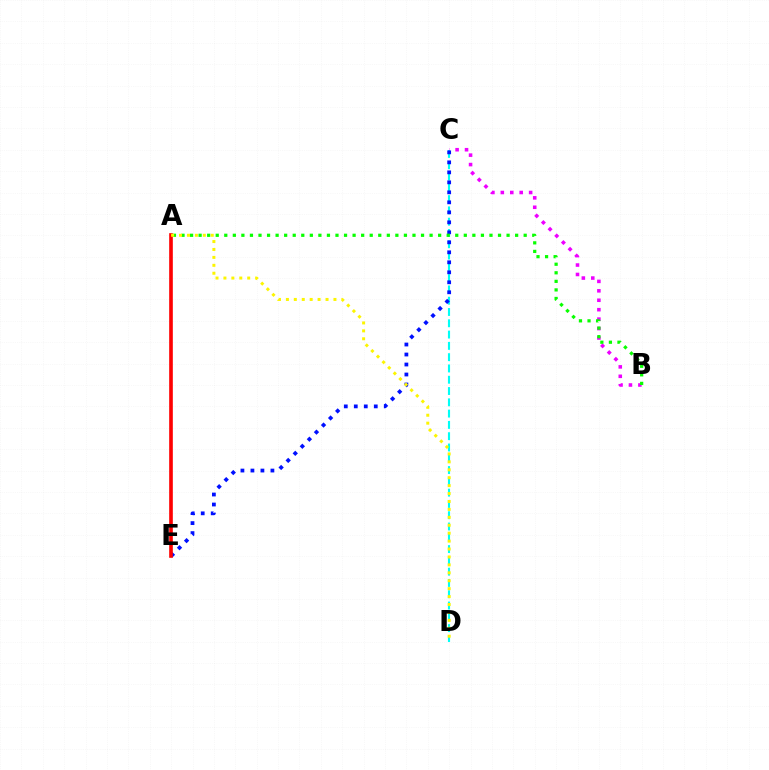{('C', 'D'): [{'color': '#00fff6', 'line_style': 'dashed', 'thickness': 1.53}], ('B', 'C'): [{'color': '#ee00ff', 'line_style': 'dotted', 'thickness': 2.56}], ('C', 'E'): [{'color': '#0010ff', 'line_style': 'dotted', 'thickness': 2.72}], ('A', 'E'): [{'color': '#ff0000', 'line_style': 'solid', 'thickness': 2.62}], ('A', 'B'): [{'color': '#08ff00', 'line_style': 'dotted', 'thickness': 2.32}], ('A', 'D'): [{'color': '#fcf500', 'line_style': 'dotted', 'thickness': 2.15}]}